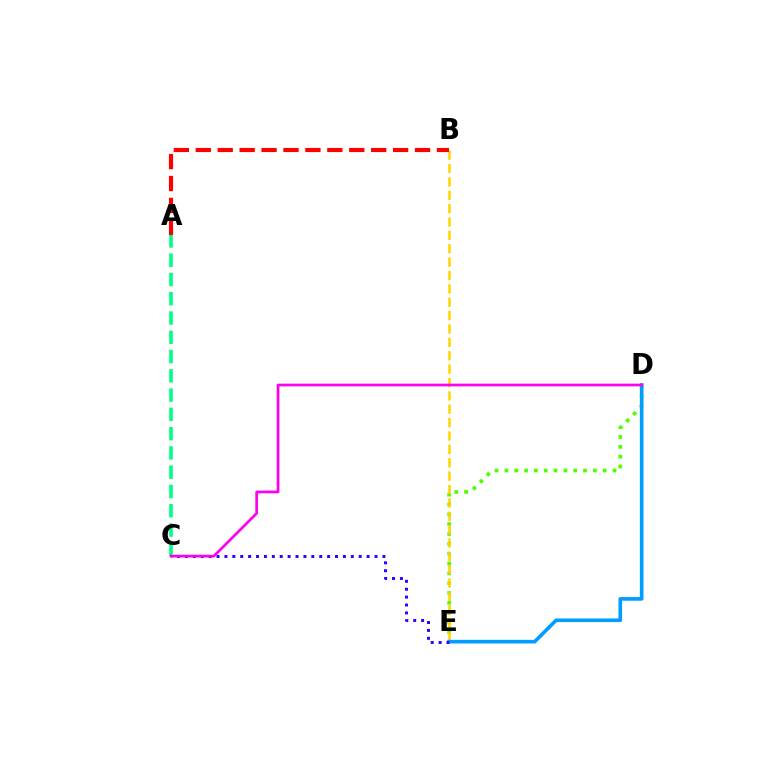{('D', 'E'): [{'color': '#4fff00', 'line_style': 'dotted', 'thickness': 2.67}, {'color': '#009eff', 'line_style': 'solid', 'thickness': 2.62}], ('A', 'C'): [{'color': '#00ff86', 'line_style': 'dashed', 'thickness': 2.62}], ('B', 'E'): [{'color': '#ffd500', 'line_style': 'dashed', 'thickness': 1.82}], ('C', 'E'): [{'color': '#3700ff', 'line_style': 'dotted', 'thickness': 2.15}], ('C', 'D'): [{'color': '#ff00ed', 'line_style': 'solid', 'thickness': 1.95}], ('A', 'B'): [{'color': '#ff0000', 'line_style': 'dashed', 'thickness': 2.98}]}